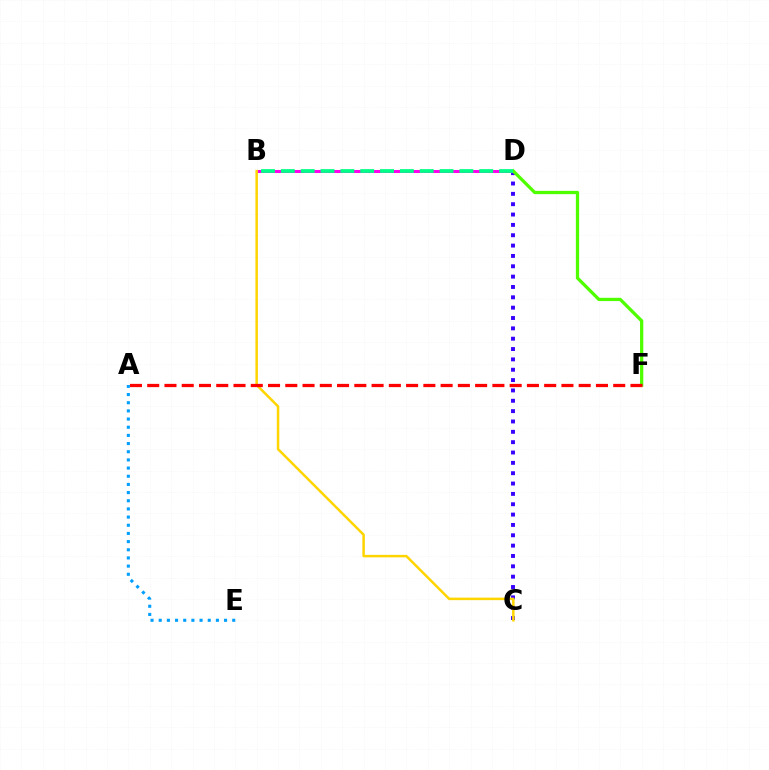{('C', 'D'): [{'color': '#3700ff', 'line_style': 'dotted', 'thickness': 2.81}], ('B', 'D'): [{'color': '#ff00ed', 'line_style': 'solid', 'thickness': 2.15}, {'color': '#00ff86', 'line_style': 'dashed', 'thickness': 2.7}], ('B', 'C'): [{'color': '#ffd500', 'line_style': 'solid', 'thickness': 1.8}], ('D', 'F'): [{'color': '#4fff00', 'line_style': 'solid', 'thickness': 2.35}], ('A', 'F'): [{'color': '#ff0000', 'line_style': 'dashed', 'thickness': 2.34}], ('A', 'E'): [{'color': '#009eff', 'line_style': 'dotted', 'thickness': 2.22}]}